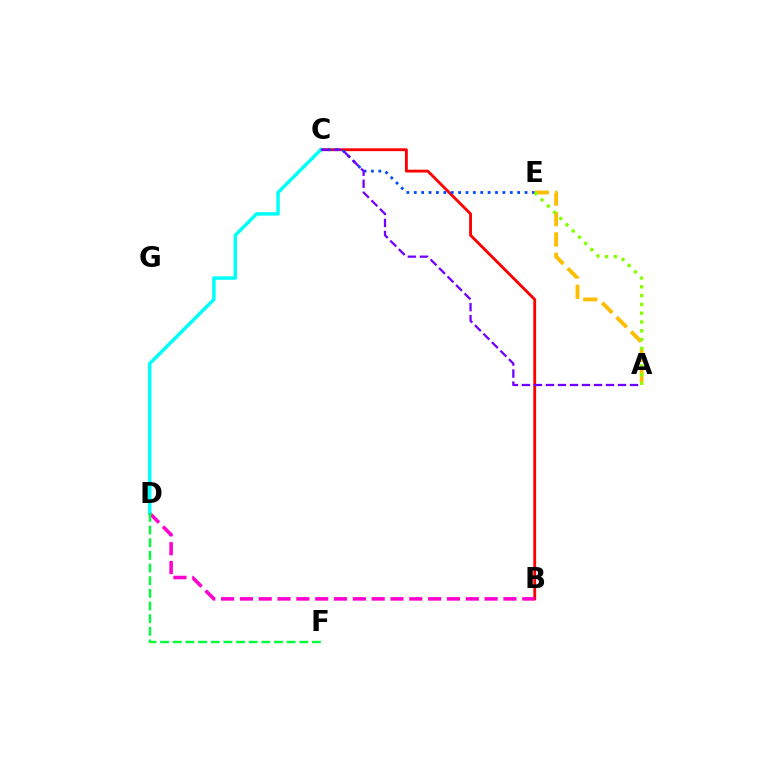{('B', 'C'): [{'color': '#ff0000', 'line_style': 'solid', 'thickness': 2.04}], ('B', 'D'): [{'color': '#ff00cf', 'line_style': 'dashed', 'thickness': 2.56}], ('C', 'E'): [{'color': '#004bff', 'line_style': 'dotted', 'thickness': 2.01}], ('A', 'E'): [{'color': '#ffbd00', 'line_style': 'dashed', 'thickness': 2.77}, {'color': '#84ff00', 'line_style': 'dotted', 'thickness': 2.39}], ('C', 'D'): [{'color': '#00fff6', 'line_style': 'solid', 'thickness': 2.51}], ('A', 'C'): [{'color': '#7200ff', 'line_style': 'dashed', 'thickness': 1.63}], ('D', 'F'): [{'color': '#00ff39', 'line_style': 'dashed', 'thickness': 1.72}]}